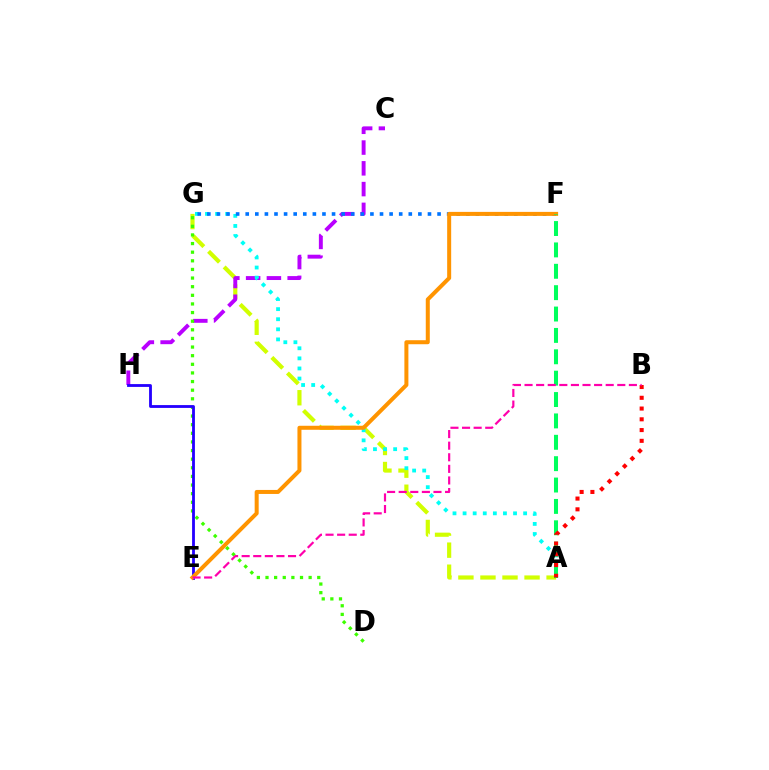{('A', 'G'): [{'color': '#d1ff00', 'line_style': 'dashed', 'thickness': 2.99}, {'color': '#00fff6', 'line_style': 'dotted', 'thickness': 2.74}], ('C', 'H'): [{'color': '#b900ff', 'line_style': 'dashed', 'thickness': 2.82}], ('D', 'G'): [{'color': '#3dff00', 'line_style': 'dotted', 'thickness': 2.34}], ('F', 'G'): [{'color': '#0074ff', 'line_style': 'dotted', 'thickness': 2.61}], ('E', 'H'): [{'color': '#2500ff', 'line_style': 'solid', 'thickness': 2.03}], ('E', 'F'): [{'color': '#ff9400', 'line_style': 'solid', 'thickness': 2.89}], ('A', 'F'): [{'color': '#00ff5c', 'line_style': 'dashed', 'thickness': 2.9}], ('A', 'B'): [{'color': '#ff0000', 'line_style': 'dotted', 'thickness': 2.92}], ('B', 'E'): [{'color': '#ff00ac', 'line_style': 'dashed', 'thickness': 1.57}]}